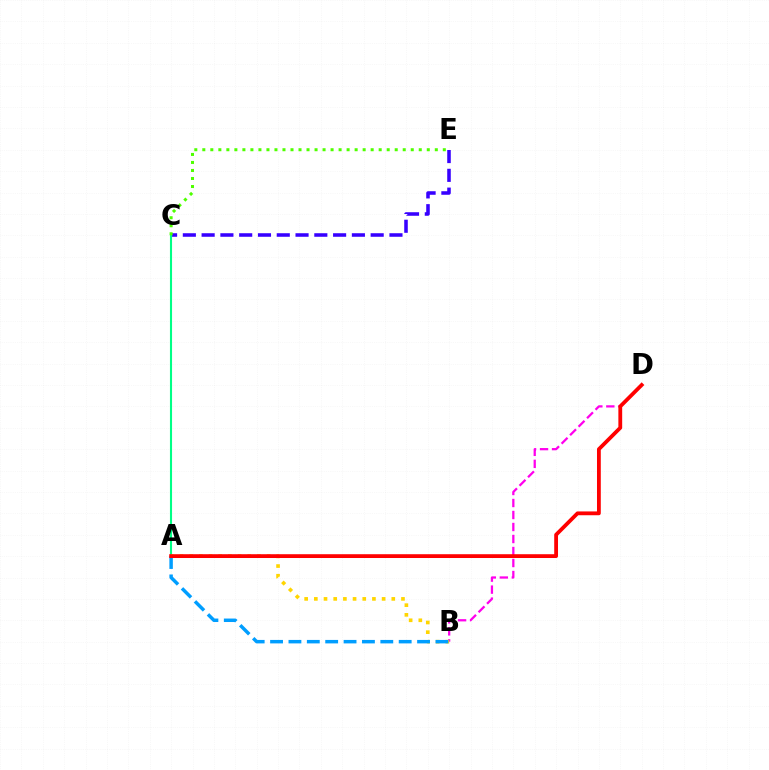{('B', 'D'): [{'color': '#ff00ed', 'line_style': 'dashed', 'thickness': 1.63}], ('C', 'E'): [{'color': '#3700ff', 'line_style': 'dashed', 'thickness': 2.55}, {'color': '#4fff00', 'line_style': 'dotted', 'thickness': 2.18}], ('A', 'C'): [{'color': '#00ff86', 'line_style': 'solid', 'thickness': 1.51}], ('A', 'B'): [{'color': '#ffd500', 'line_style': 'dotted', 'thickness': 2.63}, {'color': '#009eff', 'line_style': 'dashed', 'thickness': 2.5}], ('A', 'D'): [{'color': '#ff0000', 'line_style': 'solid', 'thickness': 2.74}]}